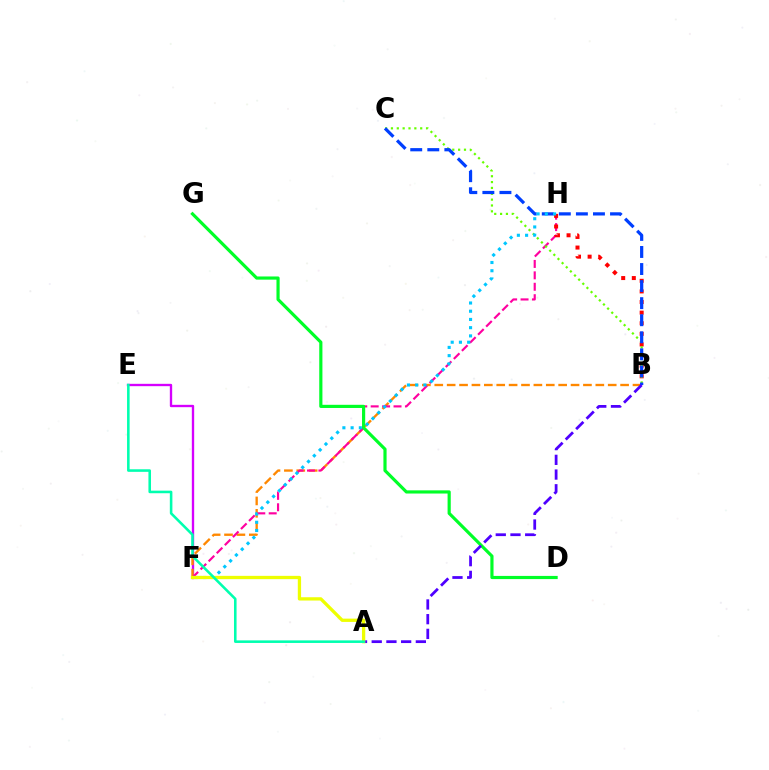{('E', 'F'): [{'color': '#d600ff', 'line_style': 'solid', 'thickness': 1.69}], ('B', 'F'): [{'color': '#ff8800', 'line_style': 'dashed', 'thickness': 1.68}], ('F', 'H'): [{'color': '#ff00a0', 'line_style': 'dashed', 'thickness': 1.55}, {'color': '#00c7ff', 'line_style': 'dotted', 'thickness': 2.23}], ('B', 'H'): [{'color': '#ff0000', 'line_style': 'dotted', 'thickness': 2.88}], ('B', 'C'): [{'color': '#66ff00', 'line_style': 'dotted', 'thickness': 1.59}, {'color': '#003fff', 'line_style': 'dashed', 'thickness': 2.32}], ('D', 'G'): [{'color': '#00ff27', 'line_style': 'solid', 'thickness': 2.28}], ('A', 'B'): [{'color': '#4f00ff', 'line_style': 'dashed', 'thickness': 2.0}], ('A', 'F'): [{'color': '#eeff00', 'line_style': 'solid', 'thickness': 2.37}], ('A', 'E'): [{'color': '#00ffaf', 'line_style': 'solid', 'thickness': 1.85}]}